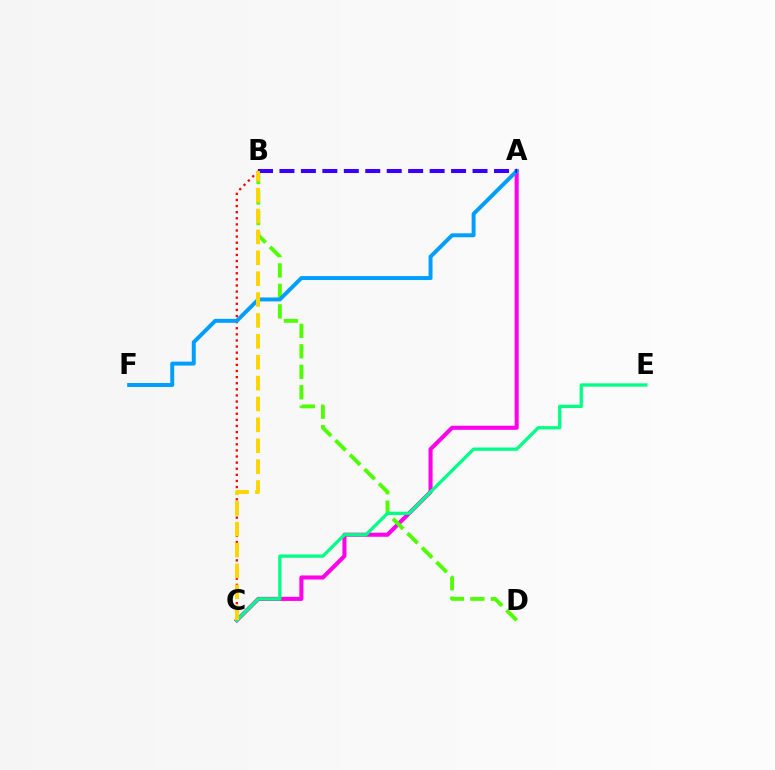{('B', 'C'): [{'color': '#ff0000', 'line_style': 'dotted', 'thickness': 1.66}, {'color': '#ffd500', 'line_style': 'dashed', 'thickness': 2.84}], ('A', 'C'): [{'color': '#ff00ed', 'line_style': 'solid', 'thickness': 2.93}], ('B', 'D'): [{'color': '#4fff00', 'line_style': 'dashed', 'thickness': 2.78}], ('C', 'E'): [{'color': '#00ff86', 'line_style': 'solid', 'thickness': 2.38}], ('A', 'F'): [{'color': '#009eff', 'line_style': 'solid', 'thickness': 2.85}], ('A', 'B'): [{'color': '#3700ff', 'line_style': 'dashed', 'thickness': 2.91}]}